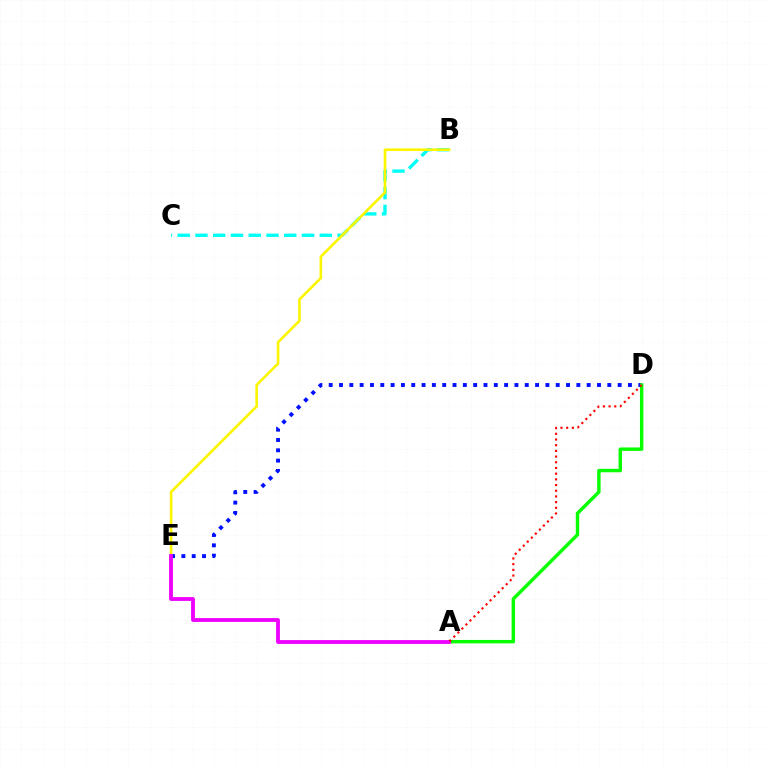{('B', 'C'): [{'color': '#00fff6', 'line_style': 'dashed', 'thickness': 2.41}], ('B', 'E'): [{'color': '#fcf500', 'line_style': 'solid', 'thickness': 1.89}], ('D', 'E'): [{'color': '#0010ff', 'line_style': 'dotted', 'thickness': 2.8}], ('A', 'D'): [{'color': '#08ff00', 'line_style': 'solid', 'thickness': 2.46}, {'color': '#ff0000', 'line_style': 'dotted', 'thickness': 1.55}], ('A', 'E'): [{'color': '#ee00ff', 'line_style': 'solid', 'thickness': 2.75}]}